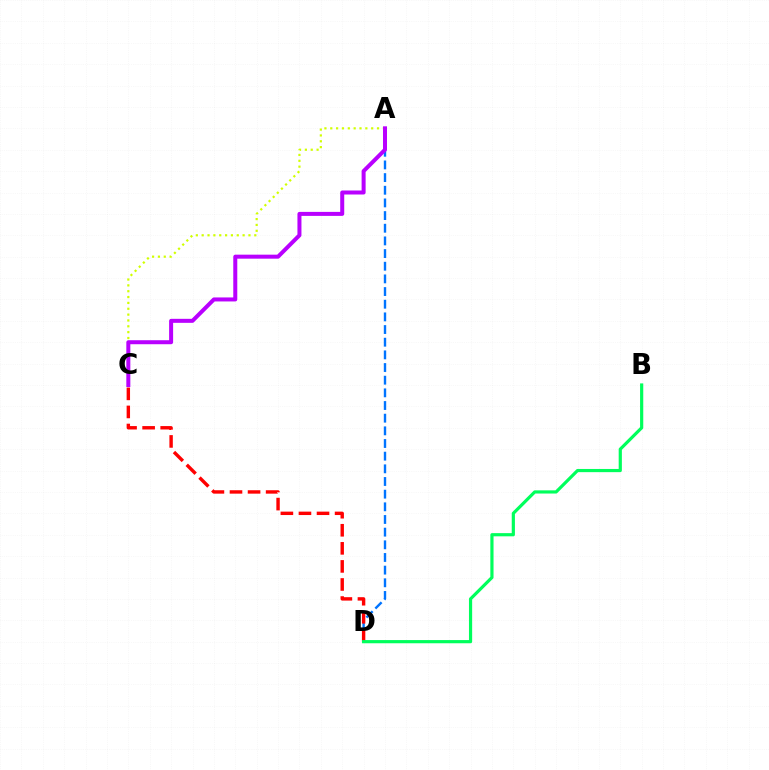{('A', 'C'): [{'color': '#d1ff00', 'line_style': 'dotted', 'thickness': 1.59}, {'color': '#b900ff', 'line_style': 'solid', 'thickness': 2.89}], ('A', 'D'): [{'color': '#0074ff', 'line_style': 'dashed', 'thickness': 1.72}], ('C', 'D'): [{'color': '#ff0000', 'line_style': 'dashed', 'thickness': 2.45}], ('B', 'D'): [{'color': '#00ff5c', 'line_style': 'solid', 'thickness': 2.29}]}